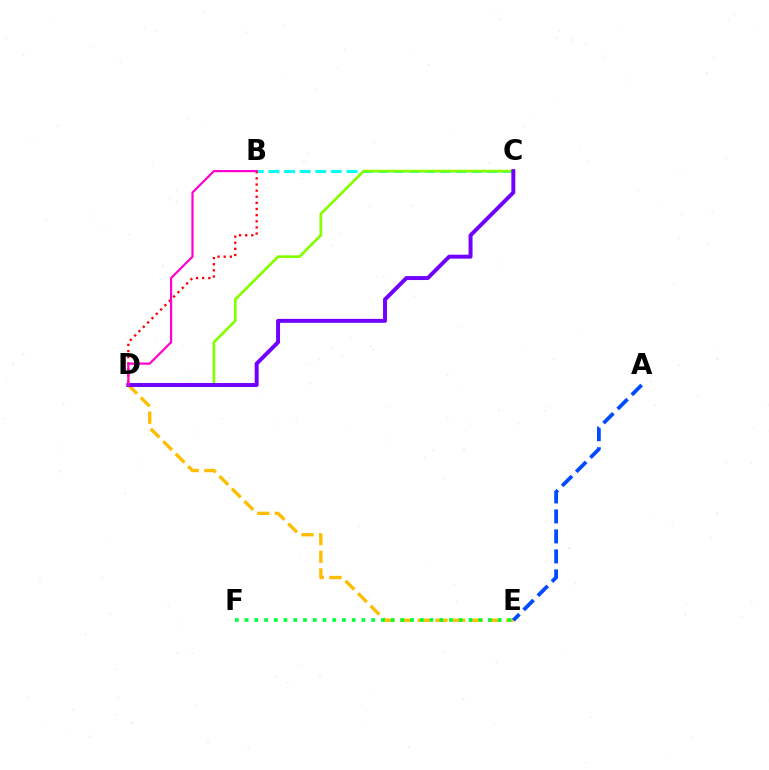{('D', 'E'): [{'color': '#ffbd00', 'line_style': 'dashed', 'thickness': 2.4}], ('A', 'E'): [{'color': '#004bff', 'line_style': 'dashed', 'thickness': 2.72}], ('B', 'C'): [{'color': '#00fff6', 'line_style': 'dashed', 'thickness': 2.12}], ('B', 'D'): [{'color': '#ff0000', 'line_style': 'dotted', 'thickness': 1.66}, {'color': '#ff00cf', 'line_style': 'solid', 'thickness': 1.59}], ('C', 'D'): [{'color': '#84ff00', 'line_style': 'solid', 'thickness': 1.95}, {'color': '#7200ff', 'line_style': 'solid', 'thickness': 2.84}], ('E', 'F'): [{'color': '#00ff39', 'line_style': 'dotted', 'thickness': 2.65}]}